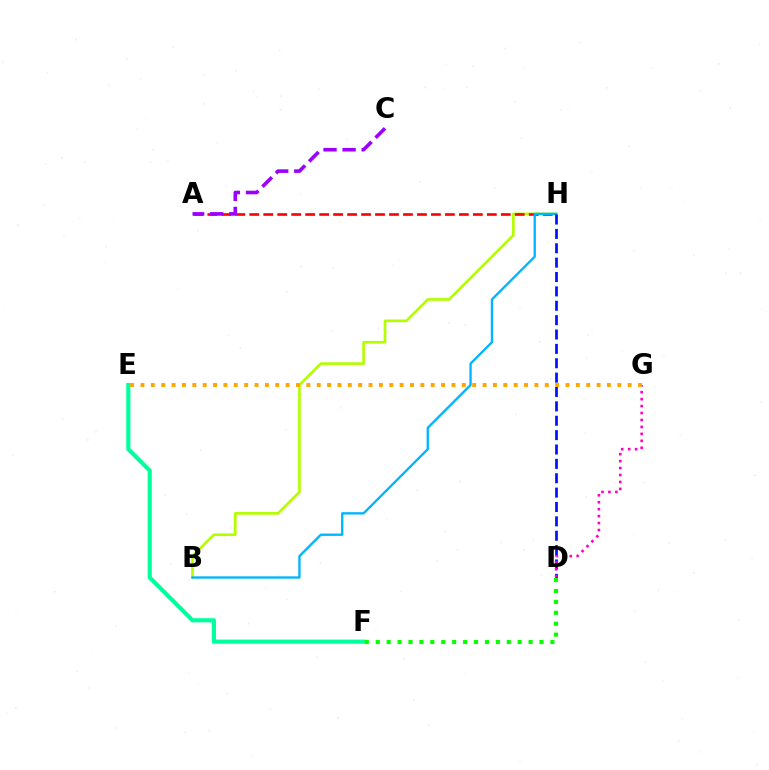{('B', 'H'): [{'color': '#b3ff00', 'line_style': 'solid', 'thickness': 1.92}, {'color': '#00b5ff', 'line_style': 'solid', 'thickness': 1.68}], ('A', 'H'): [{'color': '#ff0000', 'line_style': 'dashed', 'thickness': 1.9}], ('D', 'H'): [{'color': '#0010ff', 'line_style': 'dashed', 'thickness': 1.95}], ('E', 'F'): [{'color': '#00ff9d', 'line_style': 'solid', 'thickness': 2.98}], ('D', 'F'): [{'color': '#08ff00', 'line_style': 'dotted', 'thickness': 2.97}], ('D', 'G'): [{'color': '#ff00bd', 'line_style': 'dotted', 'thickness': 1.89}], ('A', 'C'): [{'color': '#9b00ff', 'line_style': 'dashed', 'thickness': 2.59}], ('E', 'G'): [{'color': '#ffa500', 'line_style': 'dotted', 'thickness': 2.82}]}